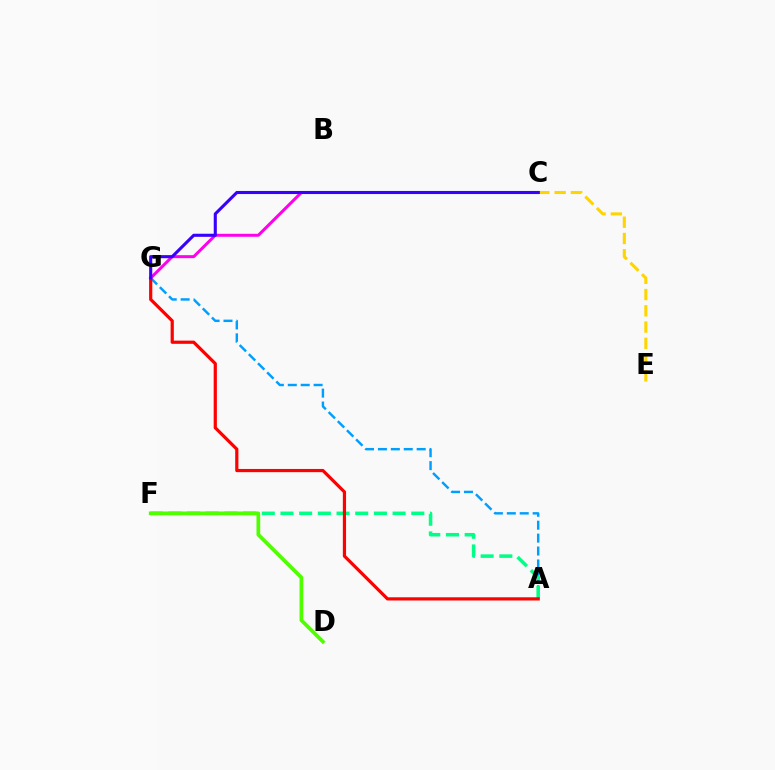{('A', 'G'): [{'color': '#009eff', 'line_style': 'dashed', 'thickness': 1.75}, {'color': '#ff0000', 'line_style': 'solid', 'thickness': 2.31}], ('A', 'F'): [{'color': '#00ff86', 'line_style': 'dashed', 'thickness': 2.54}], ('C', 'E'): [{'color': '#ffd500', 'line_style': 'dashed', 'thickness': 2.21}], ('C', 'G'): [{'color': '#ff00ed', 'line_style': 'solid', 'thickness': 2.16}, {'color': '#3700ff', 'line_style': 'solid', 'thickness': 2.22}], ('D', 'F'): [{'color': '#4fff00', 'line_style': 'solid', 'thickness': 2.67}]}